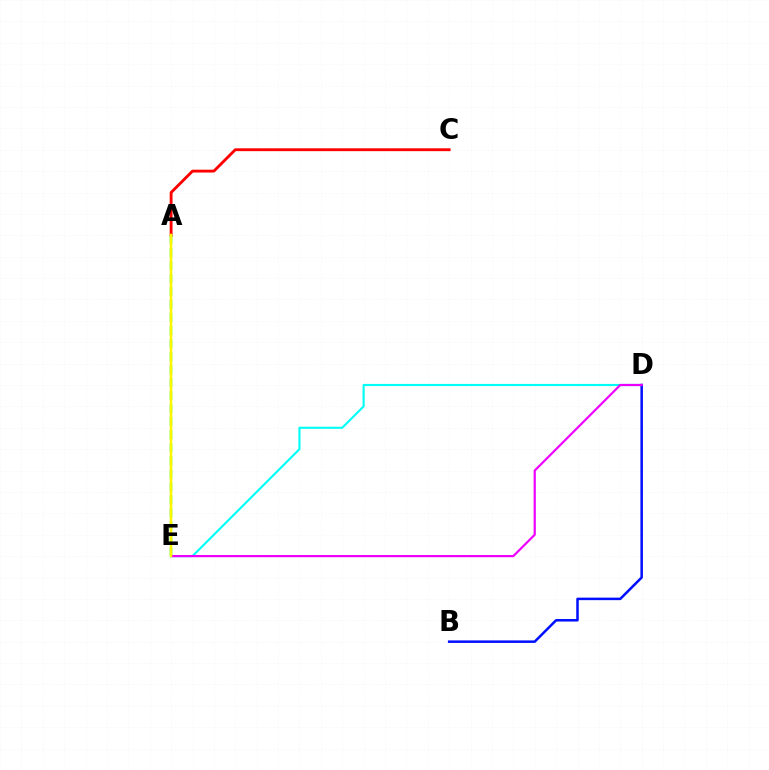{('D', 'E'): [{'color': '#00fff6', 'line_style': 'solid', 'thickness': 1.54}, {'color': '#ee00ff', 'line_style': 'solid', 'thickness': 1.59}], ('B', 'D'): [{'color': '#0010ff', 'line_style': 'solid', 'thickness': 1.81}], ('A', 'C'): [{'color': '#ff0000', 'line_style': 'solid', 'thickness': 2.05}], ('A', 'E'): [{'color': '#08ff00', 'line_style': 'dashed', 'thickness': 1.77}, {'color': '#fcf500', 'line_style': 'solid', 'thickness': 1.79}]}